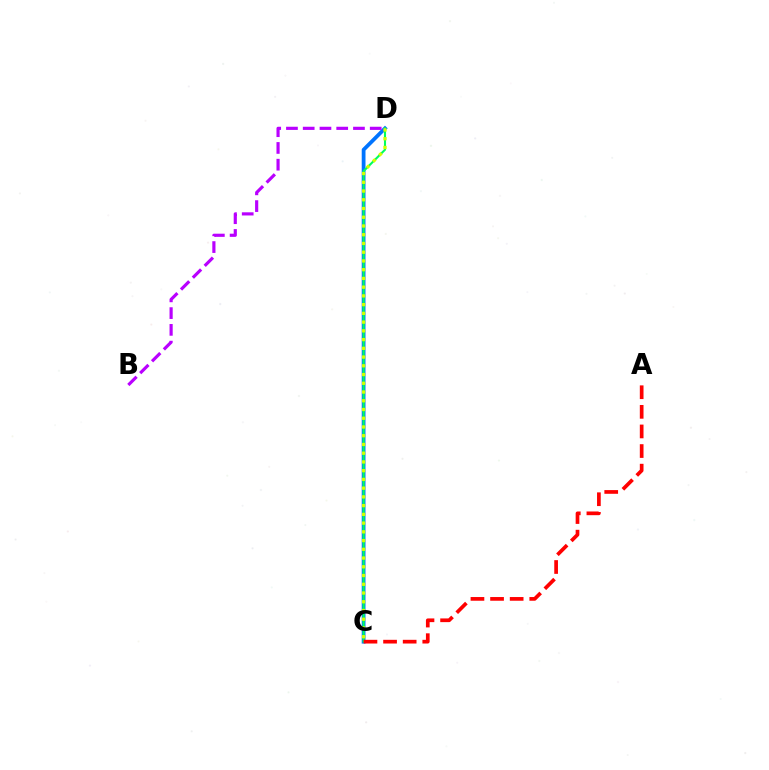{('C', 'D'): [{'color': '#0074ff', 'line_style': 'solid', 'thickness': 2.72}, {'color': '#00ff5c', 'line_style': 'solid', 'thickness': 1.5}, {'color': '#d1ff00', 'line_style': 'dotted', 'thickness': 2.37}], ('A', 'C'): [{'color': '#ff0000', 'line_style': 'dashed', 'thickness': 2.66}], ('B', 'D'): [{'color': '#b900ff', 'line_style': 'dashed', 'thickness': 2.28}]}